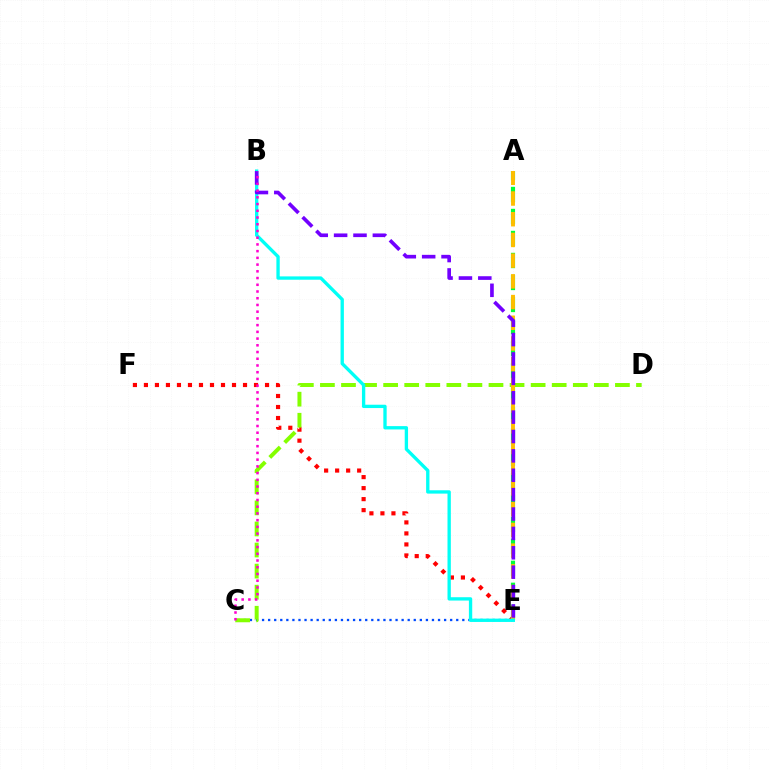{('A', 'E'): [{'color': '#00ff39', 'line_style': 'dashed', 'thickness': 2.99}, {'color': '#ffbd00', 'line_style': 'dashed', 'thickness': 2.81}], ('C', 'E'): [{'color': '#004bff', 'line_style': 'dotted', 'thickness': 1.65}], ('E', 'F'): [{'color': '#ff0000', 'line_style': 'dotted', 'thickness': 2.99}], ('C', 'D'): [{'color': '#84ff00', 'line_style': 'dashed', 'thickness': 2.86}], ('B', 'E'): [{'color': '#00fff6', 'line_style': 'solid', 'thickness': 2.4}, {'color': '#7200ff', 'line_style': 'dashed', 'thickness': 2.63}], ('B', 'C'): [{'color': '#ff00cf', 'line_style': 'dotted', 'thickness': 1.83}]}